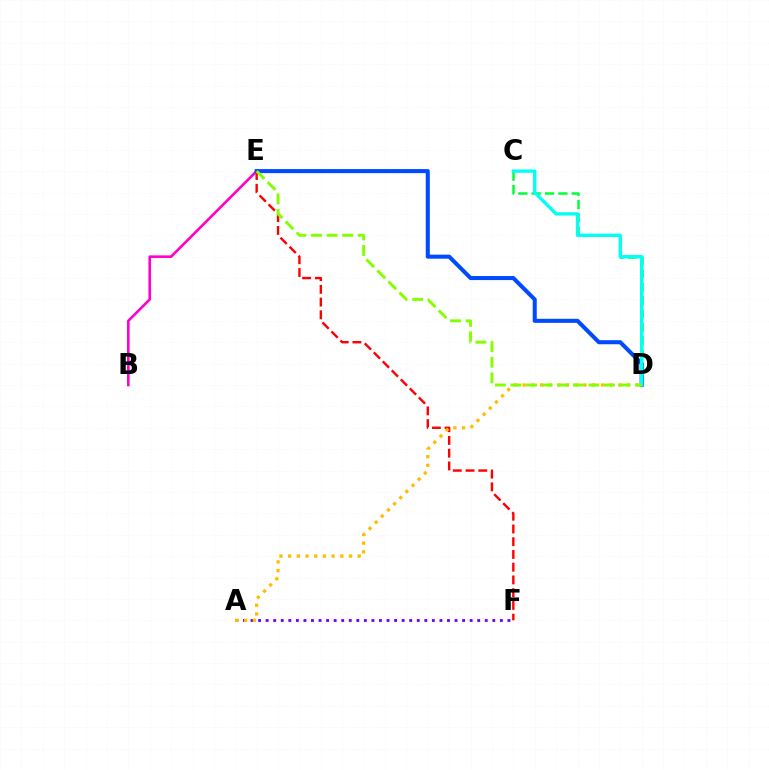{('B', 'E'): [{'color': '#ff00cf', 'line_style': 'solid', 'thickness': 1.88}], ('E', 'F'): [{'color': '#ff0000', 'line_style': 'dashed', 'thickness': 1.73}], ('C', 'D'): [{'color': '#00ff39', 'line_style': 'dashed', 'thickness': 1.81}, {'color': '#00fff6', 'line_style': 'solid', 'thickness': 2.4}], ('D', 'E'): [{'color': '#004bff', 'line_style': 'solid', 'thickness': 2.92}, {'color': '#84ff00', 'line_style': 'dashed', 'thickness': 2.12}], ('A', 'F'): [{'color': '#7200ff', 'line_style': 'dotted', 'thickness': 2.05}], ('A', 'D'): [{'color': '#ffbd00', 'line_style': 'dotted', 'thickness': 2.36}]}